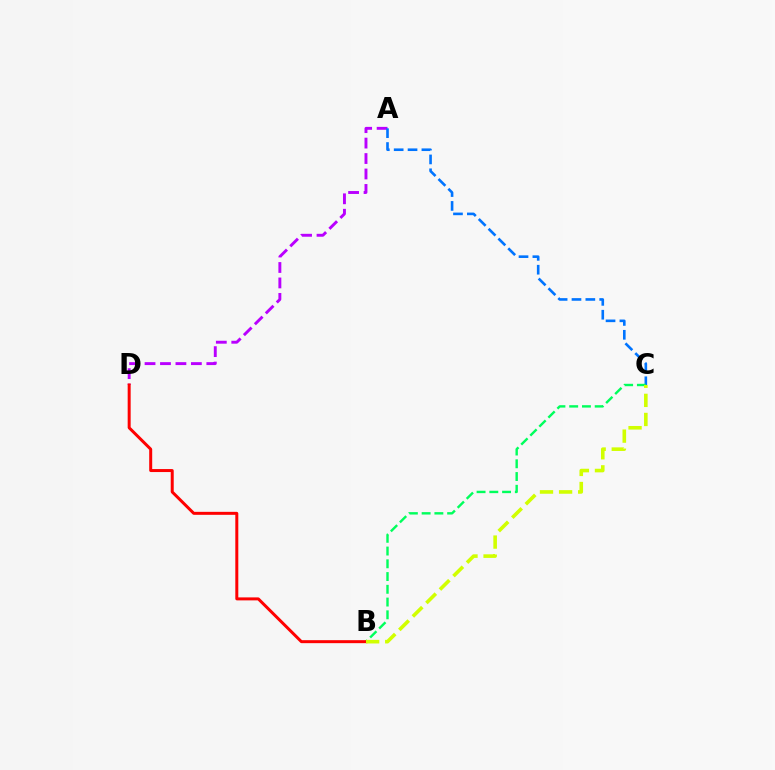{('A', 'D'): [{'color': '#b900ff', 'line_style': 'dashed', 'thickness': 2.1}], ('A', 'C'): [{'color': '#0074ff', 'line_style': 'dashed', 'thickness': 1.88}], ('B', 'C'): [{'color': '#00ff5c', 'line_style': 'dashed', 'thickness': 1.73}, {'color': '#d1ff00', 'line_style': 'dashed', 'thickness': 2.59}], ('B', 'D'): [{'color': '#ff0000', 'line_style': 'solid', 'thickness': 2.15}]}